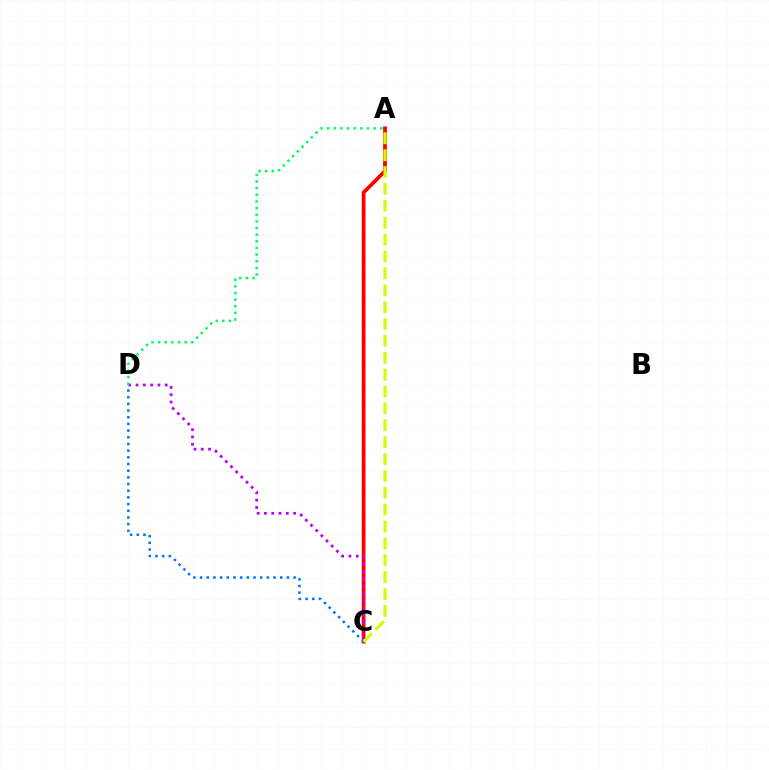{('A', 'C'): [{'color': '#ff0000', 'line_style': 'solid', 'thickness': 2.71}, {'color': '#d1ff00', 'line_style': 'dashed', 'thickness': 2.29}], ('C', 'D'): [{'color': '#0074ff', 'line_style': 'dotted', 'thickness': 1.81}, {'color': '#b900ff', 'line_style': 'dotted', 'thickness': 1.98}], ('A', 'D'): [{'color': '#00ff5c', 'line_style': 'dotted', 'thickness': 1.8}]}